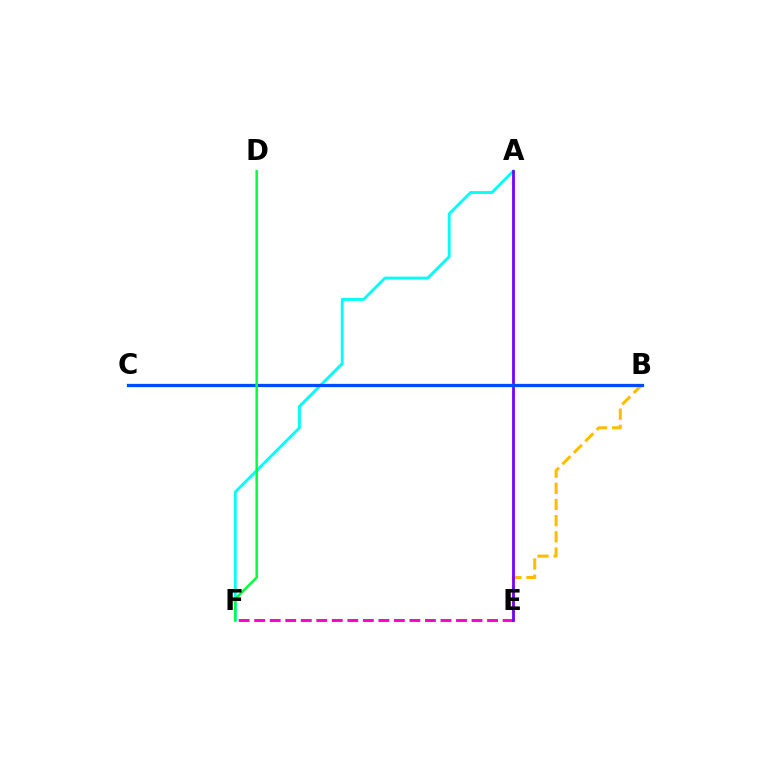{('E', 'F'): [{'color': '#ff00cf', 'line_style': 'dashed', 'thickness': 2.11}], ('B', 'C'): [{'color': '#ff0000', 'line_style': 'solid', 'thickness': 1.81}, {'color': '#84ff00', 'line_style': 'solid', 'thickness': 2.32}, {'color': '#004bff', 'line_style': 'solid', 'thickness': 2.3}], ('A', 'F'): [{'color': '#00fff6', 'line_style': 'solid', 'thickness': 2.06}], ('B', 'E'): [{'color': '#ffbd00', 'line_style': 'dashed', 'thickness': 2.2}], ('A', 'E'): [{'color': '#7200ff', 'line_style': 'solid', 'thickness': 2.0}], ('D', 'F'): [{'color': '#00ff39', 'line_style': 'solid', 'thickness': 1.76}]}